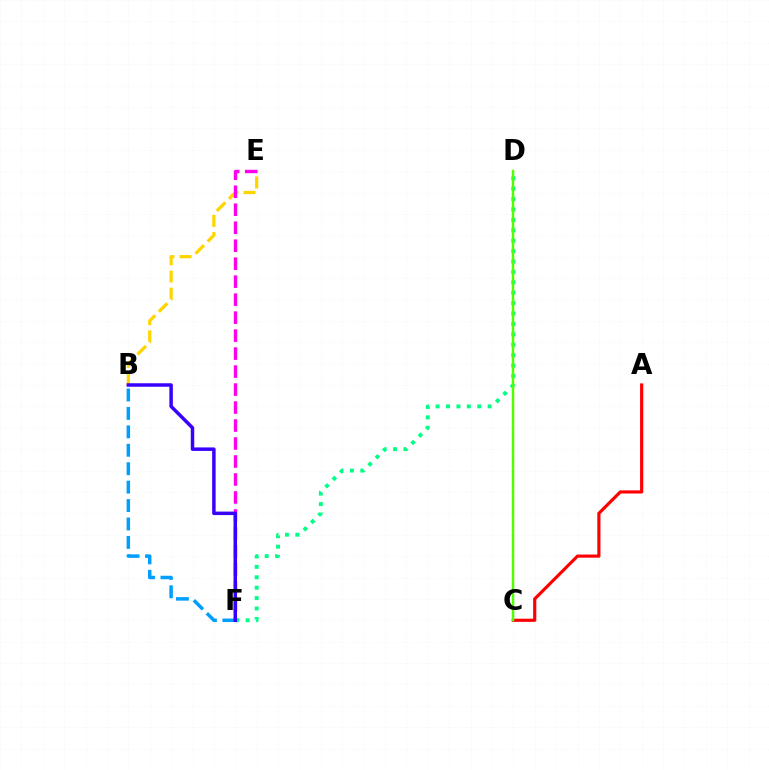{('D', 'F'): [{'color': '#00ff86', 'line_style': 'dotted', 'thickness': 2.83}], ('B', 'E'): [{'color': '#ffd500', 'line_style': 'dashed', 'thickness': 2.33}], ('E', 'F'): [{'color': '#ff00ed', 'line_style': 'dashed', 'thickness': 2.44}], ('A', 'C'): [{'color': '#ff0000', 'line_style': 'solid', 'thickness': 2.28}], ('C', 'D'): [{'color': '#4fff00', 'line_style': 'solid', 'thickness': 1.79}], ('B', 'F'): [{'color': '#009eff', 'line_style': 'dashed', 'thickness': 2.5}, {'color': '#3700ff', 'line_style': 'solid', 'thickness': 2.51}]}